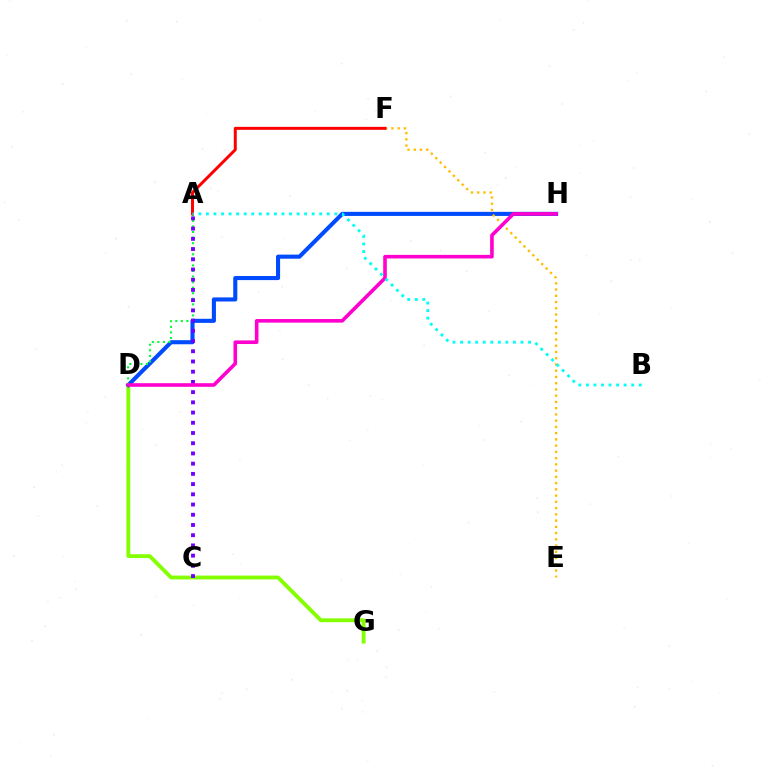{('D', 'G'): [{'color': '#84ff00', 'line_style': 'solid', 'thickness': 2.76}], ('D', 'H'): [{'color': '#004bff', 'line_style': 'solid', 'thickness': 2.94}, {'color': '#ff00cf', 'line_style': 'solid', 'thickness': 2.6}], ('A', 'D'): [{'color': '#00ff39', 'line_style': 'dotted', 'thickness': 1.51}], ('E', 'F'): [{'color': '#ffbd00', 'line_style': 'dotted', 'thickness': 1.7}], ('A', 'C'): [{'color': '#7200ff', 'line_style': 'dotted', 'thickness': 2.78}], ('A', 'F'): [{'color': '#ff0000', 'line_style': 'solid', 'thickness': 2.15}], ('A', 'B'): [{'color': '#00fff6', 'line_style': 'dotted', 'thickness': 2.05}]}